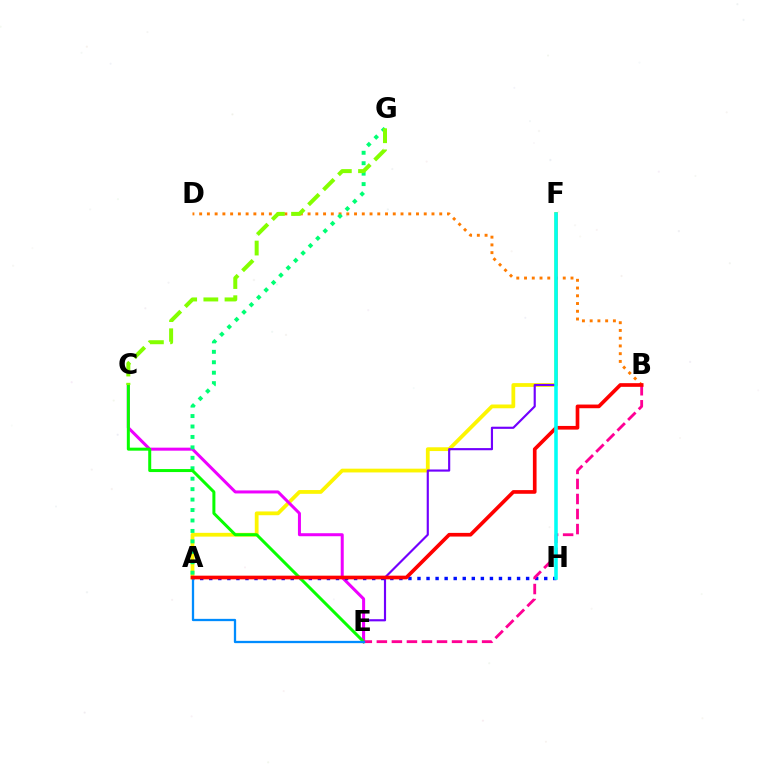{('A', 'F'): [{'color': '#fcf500', 'line_style': 'solid', 'thickness': 2.71}], ('B', 'D'): [{'color': '#ff7c00', 'line_style': 'dotted', 'thickness': 2.1}], ('E', 'F'): [{'color': '#7200ff', 'line_style': 'solid', 'thickness': 1.55}], ('C', 'E'): [{'color': '#ee00ff', 'line_style': 'solid', 'thickness': 2.17}, {'color': '#08ff00', 'line_style': 'solid', 'thickness': 2.16}], ('A', 'G'): [{'color': '#00ff74', 'line_style': 'dotted', 'thickness': 2.84}], ('A', 'H'): [{'color': '#0010ff', 'line_style': 'dotted', 'thickness': 2.46}], ('B', 'E'): [{'color': '#ff0094', 'line_style': 'dashed', 'thickness': 2.04}], ('A', 'E'): [{'color': '#008cff', 'line_style': 'solid', 'thickness': 1.65}], ('A', 'B'): [{'color': '#ff0000', 'line_style': 'solid', 'thickness': 2.64}], ('F', 'H'): [{'color': '#00fff6', 'line_style': 'solid', 'thickness': 2.56}], ('C', 'G'): [{'color': '#84ff00', 'line_style': 'dashed', 'thickness': 2.88}]}